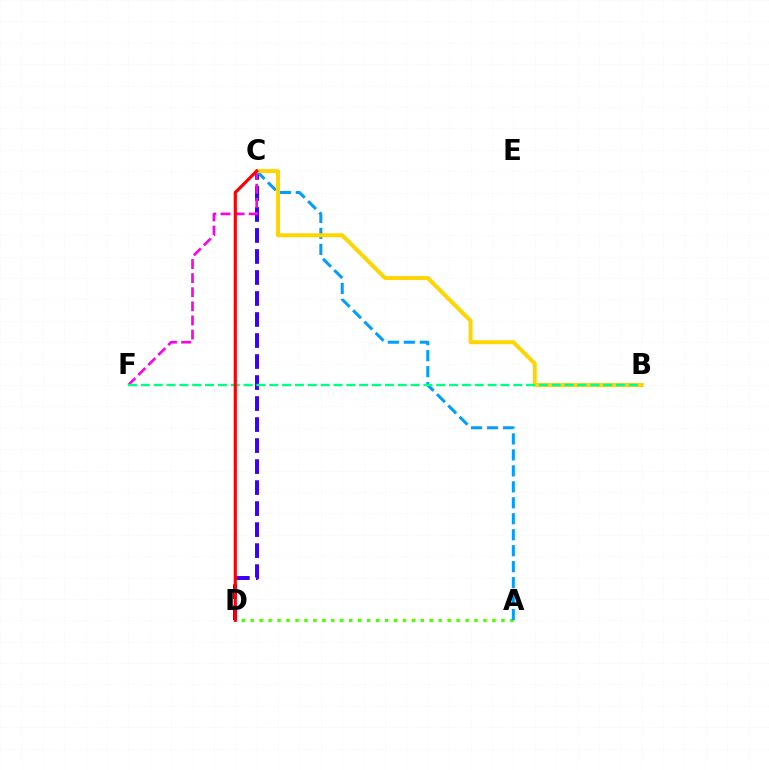{('C', 'D'): [{'color': '#3700ff', 'line_style': 'dashed', 'thickness': 2.85}, {'color': '#ff0000', 'line_style': 'solid', 'thickness': 2.27}], ('A', 'D'): [{'color': '#4fff00', 'line_style': 'dotted', 'thickness': 2.43}], ('C', 'F'): [{'color': '#ff00ed', 'line_style': 'dashed', 'thickness': 1.92}], ('A', 'C'): [{'color': '#009eff', 'line_style': 'dashed', 'thickness': 2.17}], ('B', 'C'): [{'color': '#ffd500', 'line_style': 'solid', 'thickness': 2.85}], ('B', 'F'): [{'color': '#00ff86', 'line_style': 'dashed', 'thickness': 1.74}]}